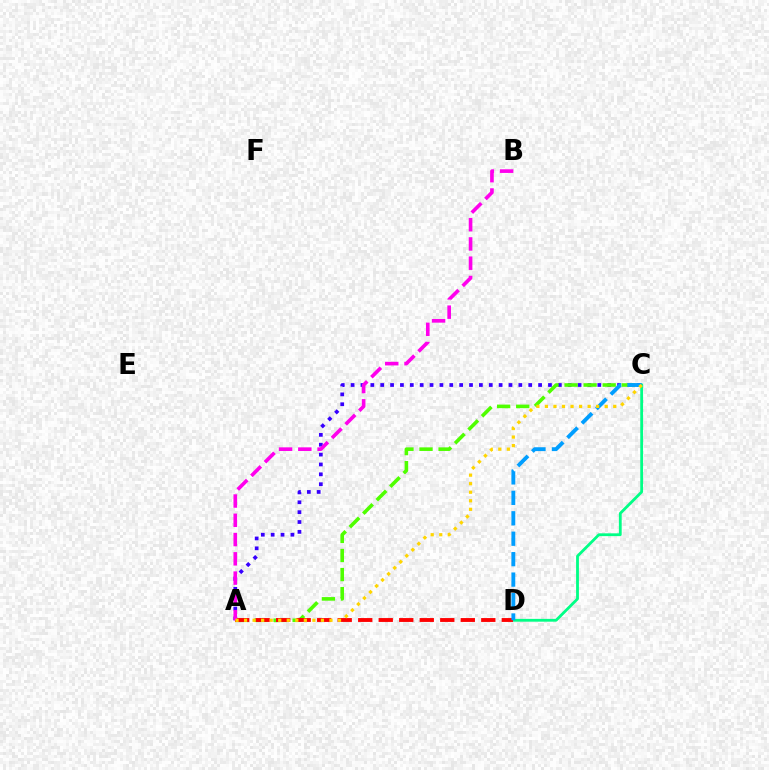{('A', 'C'): [{'color': '#3700ff', 'line_style': 'dotted', 'thickness': 2.68}, {'color': '#4fff00', 'line_style': 'dashed', 'thickness': 2.59}, {'color': '#ffd500', 'line_style': 'dotted', 'thickness': 2.32}], ('C', 'D'): [{'color': '#00ff86', 'line_style': 'solid', 'thickness': 2.02}, {'color': '#009eff', 'line_style': 'dashed', 'thickness': 2.78}], ('A', 'D'): [{'color': '#ff0000', 'line_style': 'dashed', 'thickness': 2.79}], ('A', 'B'): [{'color': '#ff00ed', 'line_style': 'dashed', 'thickness': 2.62}]}